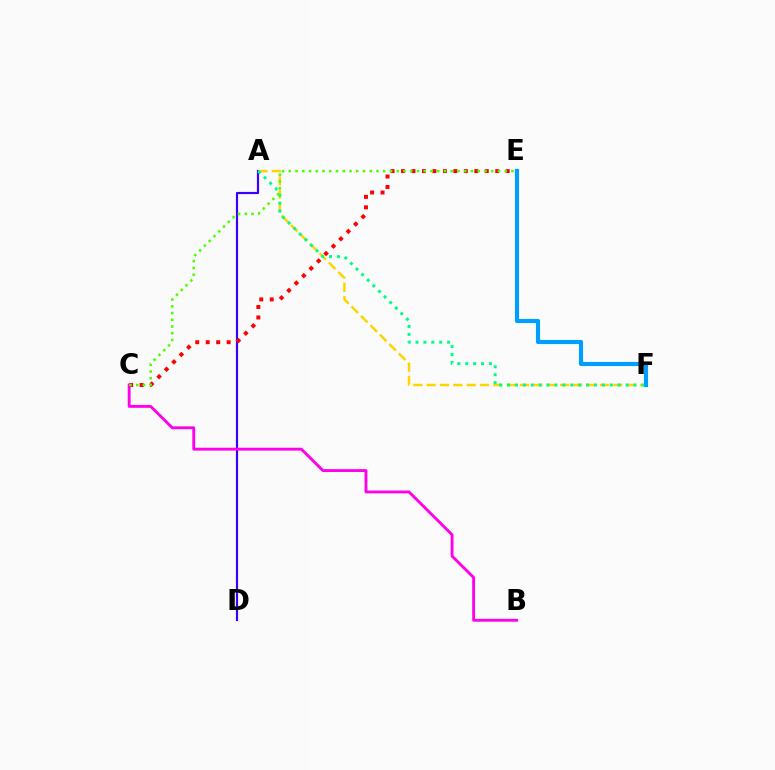{('A', 'D'): [{'color': '#3700ff', 'line_style': 'solid', 'thickness': 1.57}], ('A', 'F'): [{'color': '#ffd500', 'line_style': 'dashed', 'thickness': 1.81}, {'color': '#00ff86', 'line_style': 'dotted', 'thickness': 2.15}], ('C', 'E'): [{'color': '#ff0000', 'line_style': 'dotted', 'thickness': 2.84}, {'color': '#4fff00', 'line_style': 'dotted', 'thickness': 1.83}], ('B', 'C'): [{'color': '#ff00ed', 'line_style': 'solid', 'thickness': 2.06}], ('E', 'F'): [{'color': '#009eff', 'line_style': 'solid', 'thickness': 2.98}]}